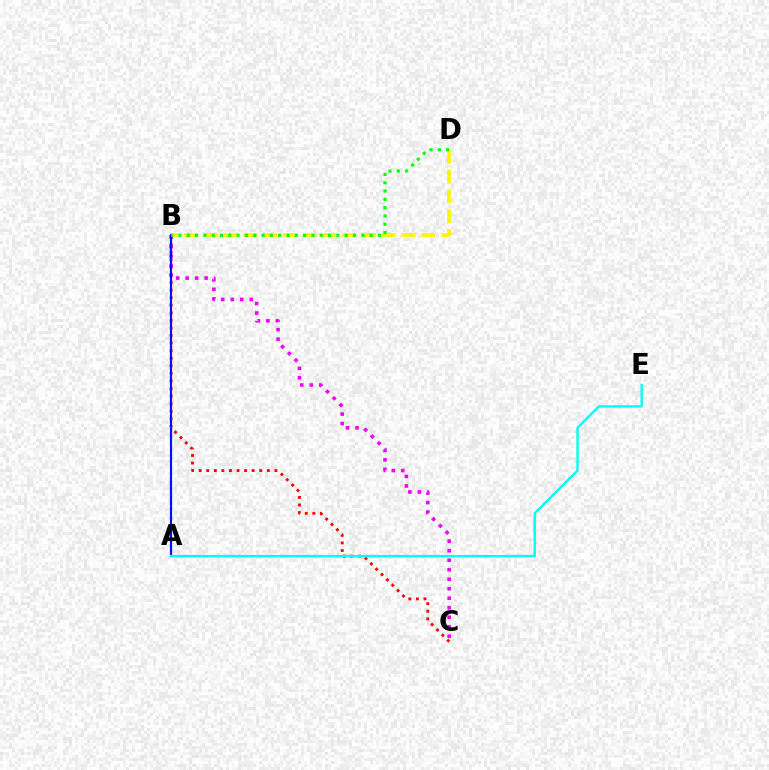{('B', 'C'): [{'color': '#ff0000', 'line_style': 'dotted', 'thickness': 2.06}, {'color': '#ee00ff', 'line_style': 'dotted', 'thickness': 2.58}], ('B', 'D'): [{'color': '#fcf500', 'line_style': 'dashed', 'thickness': 2.69}, {'color': '#08ff00', 'line_style': 'dotted', 'thickness': 2.26}], ('A', 'B'): [{'color': '#0010ff', 'line_style': 'solid', 'thickness': 1.56}], ('A', 'E'): [{'color': '#00fff6', 'line_style': 'solid', 'thickness': 1.71}]}